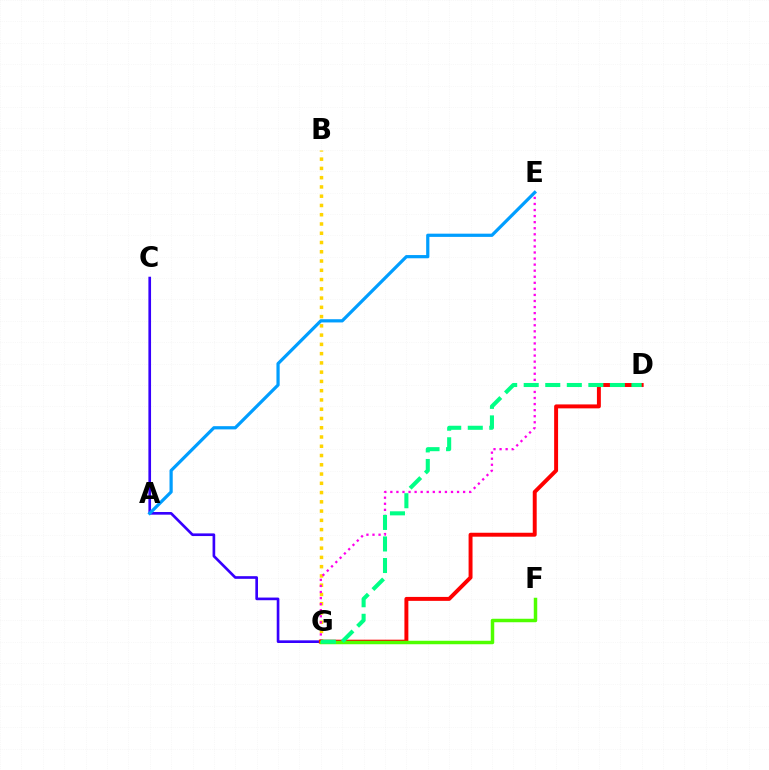{('C', 'G'): [{'color': '#3700ff', 'line_style': 'solid', 'thickness': 1.91}], ('B', 'G'): [{'color': '#ffd500', 'line_style': 'dotted', 'thickness': 2.52}], ('E', 'G'): [{'color': '#ff00ed', 'line_style': 'dotted', 'thickness': 1.65}], ('A', 'E'): [{'color': '#009eff', 'line_style': 'solid', 'thickness': 2.32}], ('D', 'G'): [{'color': '#ff0000', 'line_style': 'solid', 'thickness': 2.84}, {'color': '#00ff86', 'line_style': 'dashed', 'thickness': 2.93}], ('F', 'G'): [{'color': '#4fff00', 'line_style': 'solid', 'thickness': 2.5}]}